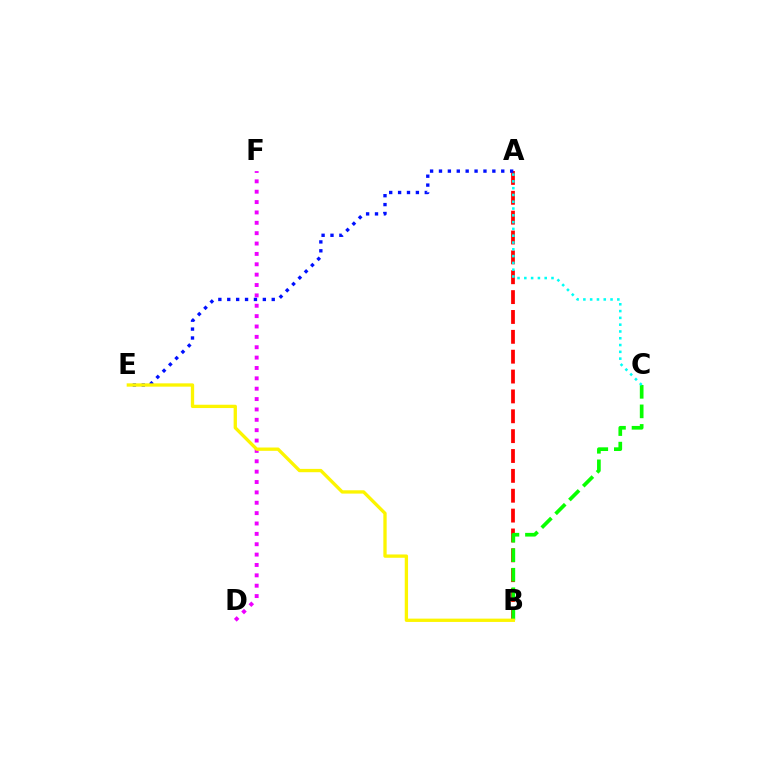{('A', 'B'): [{'color': '#ff0000', 'line_style': 'dashed', 'thickness': 2.7}], ('A', 'E'): [{'color': '#0010ff', 'line_style': 'dotted', 'thickness': 2.42}], ('D', 'F'): [{'color': '#ee00ff', 'line_style': 'dotted', 'thickness': 2.82}], ('B', 'C'): [{'color': '#08ff00', 'line_style': 'dashed', 'thickness': 2.66}], ('A', 'C'): [{'color': '#00fff6', 'line_style': 'dotted', 'thickness': 1.85}], ('B', 'E'): [{'color': '#fcf500', 'line_style': 'solid', 'thickness': 2.38}]}